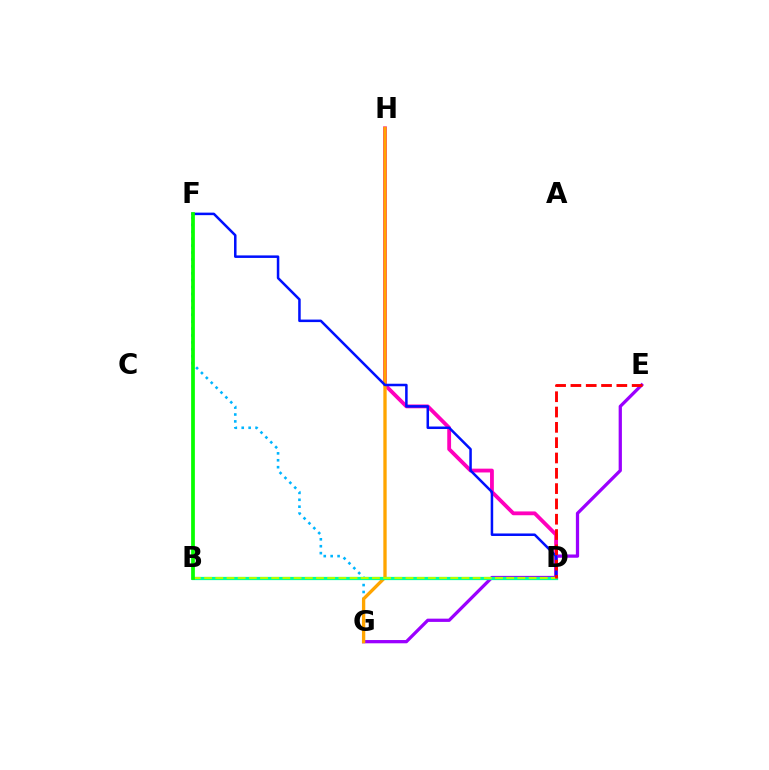{('D', 'H'): [{'color': '#ff00bd', 'line_style': 'solid', 'thickness': 2.75}], ('E', 'G'): [{'color': '#9b00ff', 'line_style': 'solid', 'thickness': 2.35}], ('F', 'G'): [{'color': '#00b5ff', 'line_style': 'dotted', 'thickness': 1.88}], ('G', 'H'): [{'color': '#ffa500', 'line_style': 'solid', 'thickness': 2.4}], ('D', 'F'): [{'color': '#0010ff', 'line_style': 'solid', 'thickness': 1.81}], ('B', 'D'): [{'color': '#00ff9d', 'line_style': 'solid', 'thickness': 2.34}, {'color': '#b3ff00', 'line_style': 'dashed', 'thickness': 1.52}], ('D', 'E'): [{'color': '#ff0000', 'line_style': 'dashed', 'thickness': 2.08}], ('B', 'F'): [{'color': '#08ff00', 'line_style': 'solid', 'thickness': 2.69}]}